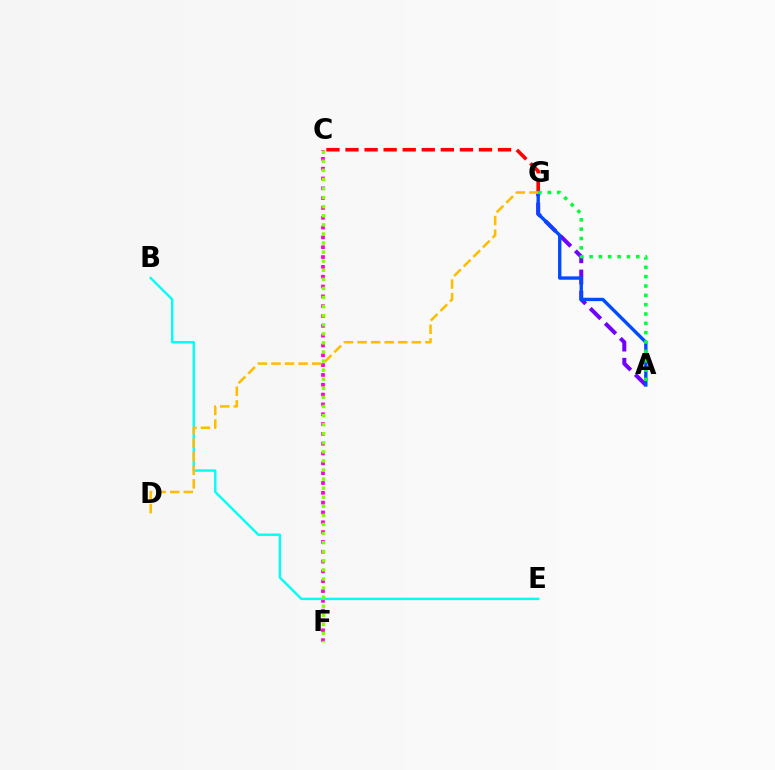{('C', 'F'): [{'color': '#ff00cf', 'line_style': 'dotted', 'thickness': 2.67}, {'color': '#84ff00', 'line_style': 'dotted', 'thickness': 2.47}], ('C', 'G'): [{'color': '#ff0000', 'line_style': 'dashed', 'thickness': 2.59}], ('A', 'G'): [{'color': '#7200ff', 'line_style': 'dashed', 'thickness': 2.89}, {'color': '#004bff', 'line_style': 'solid', 'thickness': 2.42}, {'color': '#00ff39', 'line_style': 'dotted', 'thickness': 2.54}], ('B', 'E'): [{'color': '#00fff6', 'line_style': 'solid', 'thickness': 1.73}], ('D', 'G'): [{'color': '#ffbd00', 'line_style': 'dashed', 'thickness': 1.84}]}